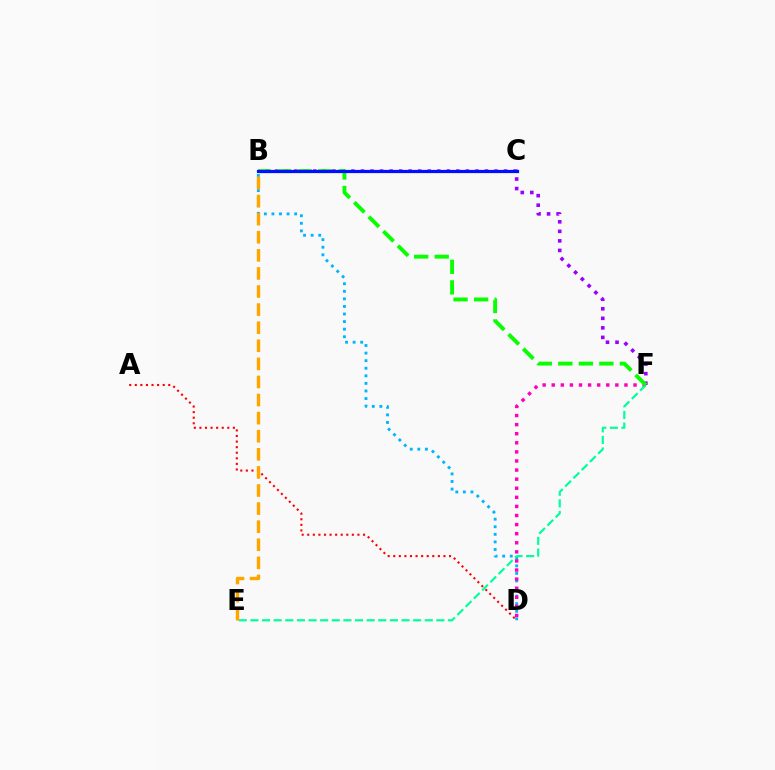{('B', 'F'): [{'color': '#9b00ff', 'line_style': 'dotted', 'thickness': 2.59}, {'color': '#08ff00', 'line_style': 'dashed', 'thickness': 2.79}], ('B', 'D'): [{'color': '#00b5ff', 'line_style': 'dotted', 'thickness': 2.06}], ('D', 'F'): [{'color': '#ff00bd', 'line_style': 'dotted', 'thickness': 2.47}], ('E', 'F'): [{'color': '#00ff9d', 'line_style': 'dashed', 'thickness': 1.58}], ('B', 'C'): [{'color': '#b3ff00', 'line_style': 'dotted', 'thickness': 2.03}, {'color': '#0010ff', 'line_style': 'solid', 'thickness': 2.31}], ('A', 'D'): [{'color': '#ff0000', 'line_style': 'dotted', 'thickness': 1.52}], ('B', 'E'): [{'color': '#ffa500', 'line_style': 'dashed', 'thickness': 2.46}]}